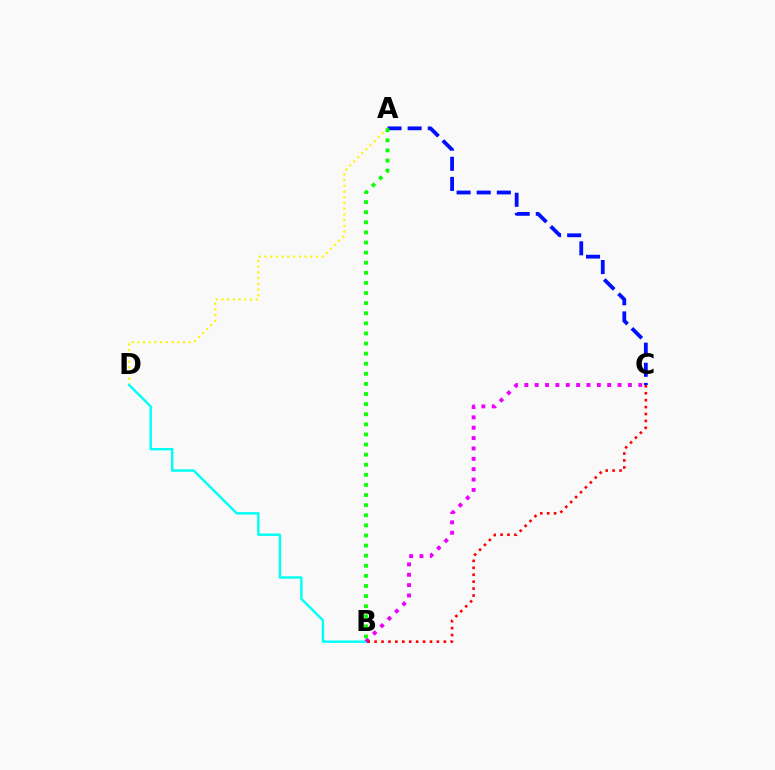{('A', 'C'): [{'color': '#0010ff', 'line_style': 'dashed', 'thickness': 2.73}], ('A', 'D'): [{'color': '#fcf500', 'line_style': 'dotted', 'thickness': 1.55}], ('B', 'D'): [{'color': '#00fff6', 'line_style': 'solid', 'thickness': 1.74}], ('B', 'C'): [{'color': '#ee00ff', 'line_style': 'dotted', 'thickness': 2.81}, {'color': '#ff0000', 'line_style': 'dotted', 'thickness': 1.88}], ('A', 'B'): [{'color': '#08ff00', 'line_style': 'dotted', 'thickness': 2.74}]}